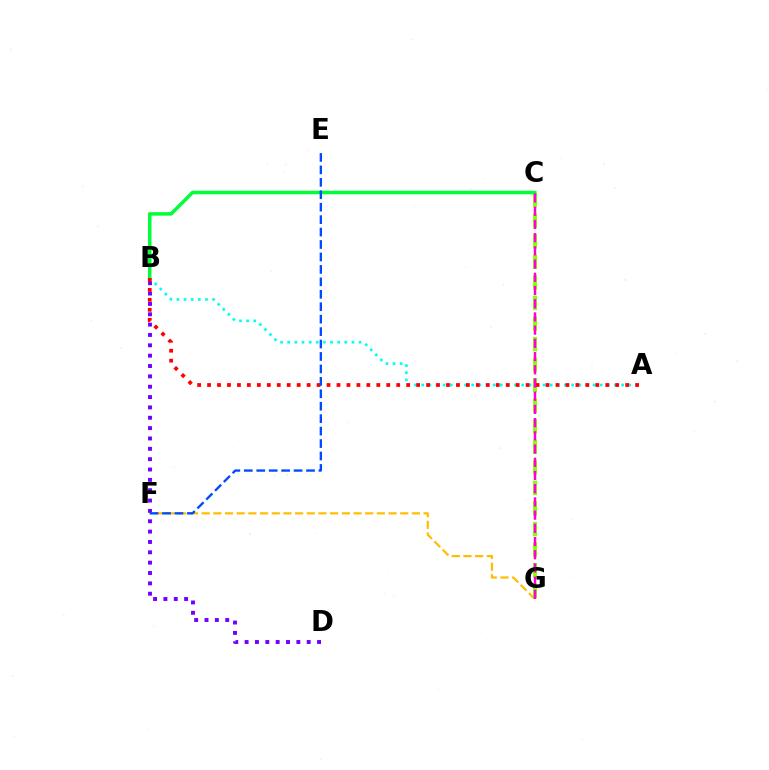{('F', 'G'): [{'color': '#ffbd00', 'line_style': 'dashed', 'thickness': 1.59}], ('C', 'G'): [{'color': '#84ff00', 'line_style': 'dashed', 'thickness': 2.79}, {'color': '#ff00cf', 'line_style': 'dashed', 'thickness': 1.79}], ('B', 'D'): [{'color': '#7200ff', 'line_style': 'dotted', 'thickness': 2.81}], ('B', 'C'): [{'color': '#00ff39', 'line_style': 'solid', 'thickness': 2.53}], ('A', 'B'): [{'color': '#00fff6', 'line_style': 'dotted', 'thickness': 1.94}, {'color': '#ff0000', 'line_style': 'dotted', 'thickness': 2.7}], ('E', 'F'): [{'color': '#004bff', 'line_style': 'dashed', 'thickness': 1.69}]}